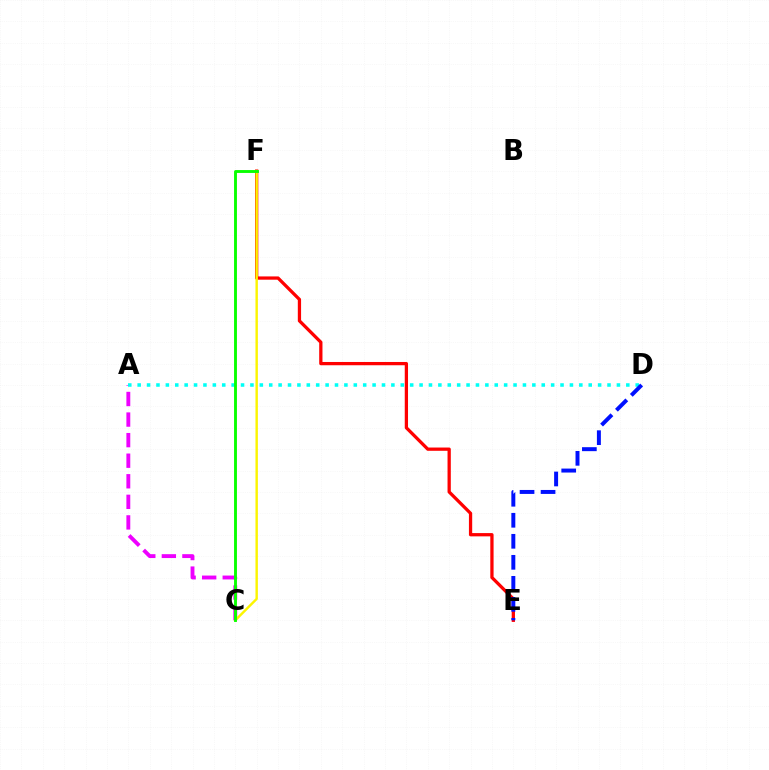{('E', 'F'): [{'color': '#ff0000', 'line_style': 'solid', 'thickness': 2.35}], ('A', 'C'): [{'color': '#ee00ff', 'line_style': 'dashed', 'thickness': 2.79}], ('C', 'F'): [{'color': '#fcf500', 'line_style': 'solid', 'thickness': 1.74}, {'color': '#08ff00', 'line_style': 'solid', 'thickness': 2.08}], ('A', 'D'): [{'color': '#00fff6', 'line_style': 'dotted', 'thickness': 2.55}], ('D', 'E'): [{'color': '#0010ff', 'line_style': 'dashed', 'thickness': 2.86}]}